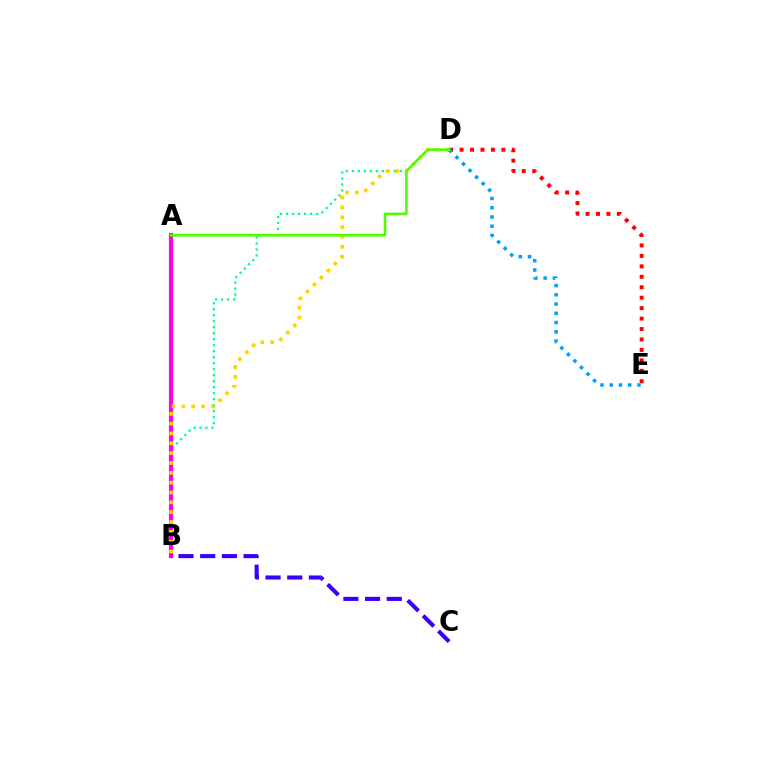{('B', 'D'): [{'color': '#00ff86', 'line_style': 'dotted', 'thickness': 1.63}, {'color': '#ffd500', 'line_style': 'dotted', 'thickness': 2.67}], ('A', 'B'): [{'color': '#ff00ed', 'line_style': 'solid', 'thickness': 2.99}], ('B', 'C'): [{'color': '#3700ff', 'line_style': 'dashed', 'thickness': 2.95}], ('D', 'E'): [{'color': '#ff0000', 'line_style': 'dotted', 'thickness': 2.84}, {'color': '#009eff', 'line_style': 'dotted', 'thickness': 2.51}], ('A', 'D'): [{'color': '#4fff00', 'line_style': 'solid', 'thickness': 1.86}]}